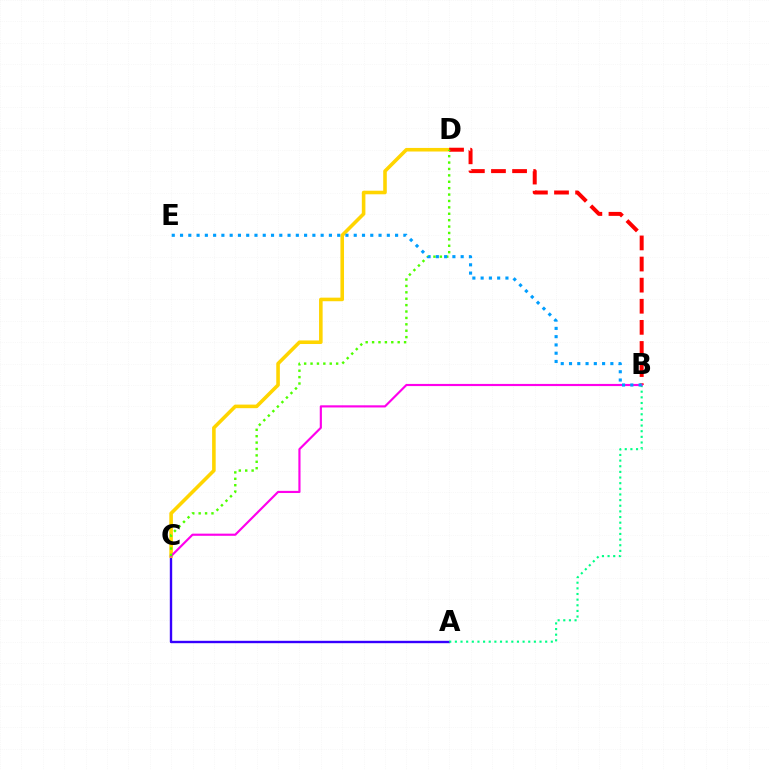{('A', 'C'): [{'color': '#3700ff', 'line_style': 'solid', 'thickness': 1.71}], ('C', 'D'): [{'color': '#ffd500', 'line_style': 'solid', 'thickness': 2.58}, {'color': '#4fff00', 'line_style': 'dotted', 'thickness': 1.74}], ('A', 'B'): [{'color': '#00ff86', 'line_style': 'dotted', 'thickness': 1.53}], ('B', 'D'): [{'color': '#ff0000', 'line_style': 'dashed', 'thickness': 2.87}], ('B', 'C'): [{'color': '#ff00ed', 'line_style': 'solid', 'thickness': 1.55}], ('B', 'E'): [{'color': '#009eff', 'line_style': 'dotted', 'thickness': 2.25}]}